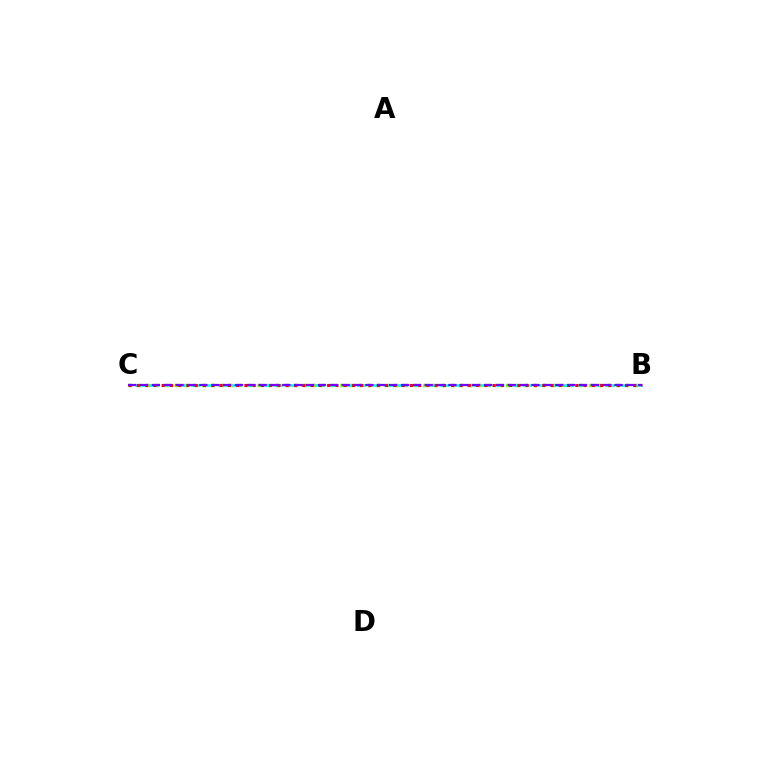{('B', 'C'): [{'color': '#84ff00', 'line_style': 'dotted', 'thickness': 2.5}, {'color': '#00fff6', 'line_style': 'dashed', 'thickness': 1.88}, {'color': '#ff0000', 'line_style': 'dotted', 'thickness': 2.25}, {'color': '#7200ff', 'line_style': 'dashed', 'thickness': 1.61}]}